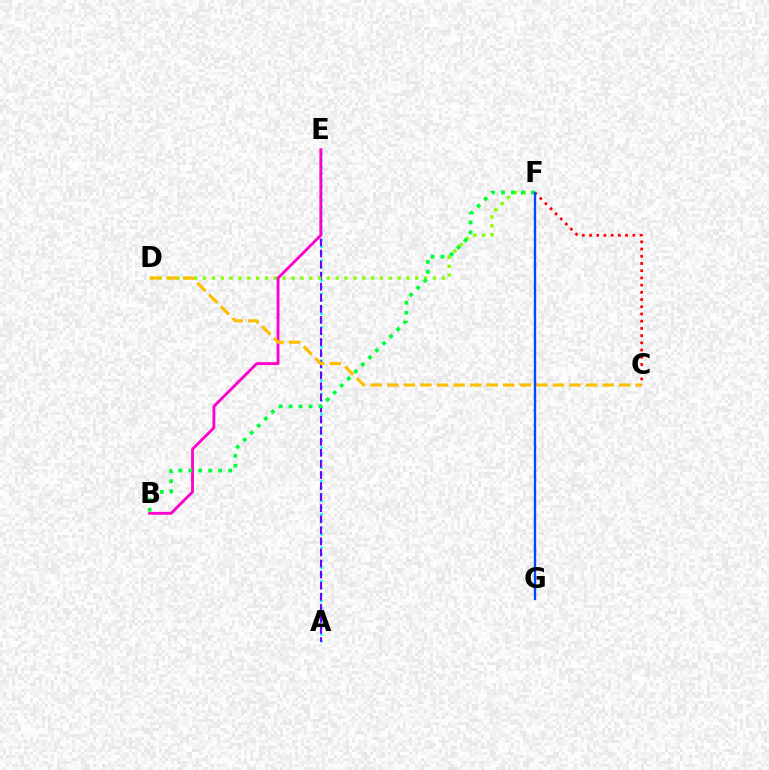{('A', 'E'): [{'color': '#00fff6', 'line_style': 'dotted', 'thickness': 1.82}, {'color': '#7200ff', 'line_style': 'dashed', 'thickness': 1.5}], ('D', 'F'): [{'color': '#84ff00', 'line_style': 'dotted', 'thickness': 2.4}], ('B', 'E'): [{'color': '#ff00cf', 'line_style': 'solid', 'thickness': 2.05}], ('C', 'D'): [{'color': '#ffbd00', 'line_style': 'dashed', 'thickness': 2.25}], ('B', 'F'): [{'color': '#00ff39', 'line_style': 'dotted', 'thickness': 2.71}], ('C', 'F'): [{'color': '#ff0000', 'line_style': 'dotted', 'thickness': 1.96}], ('F', 'G'): [{'color': '#004bff', 'line_style': 'solid', 'thickness': 1.71}]}